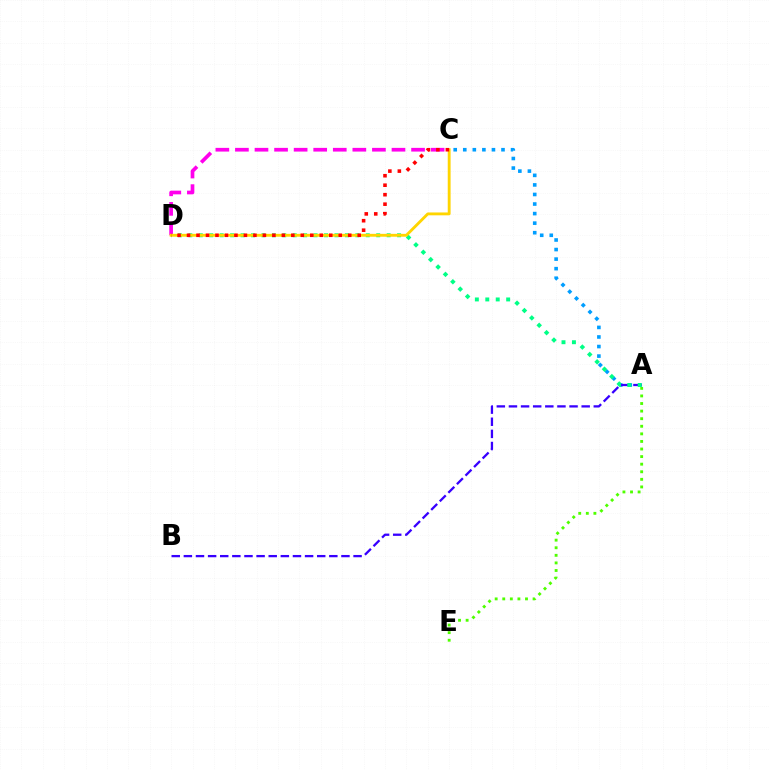{('A', 'C'): [{'color': '#009eff', 'line_style': 'dotted', 'thickness': 2.6}], ('A', 'E'): [{'color': '#4fff00', 'line_style': 'dotted', 'thickness': 2.06}], ('A', 'B'): [{'color': '#3700ff', 'line_style': 'dashed', 'thickness': 1.65}], ('A', 'D'): [{'color': '#00ff86', 'line_style': 'dotted', 'thickness': 2.84}], ('C', 'D'): [{'color': '#ff00ed', 'line_style': 'dashed', 'thickness': 2.66}, {'color': '#ffd500', 'line_style': 'solid', 'thickness': 2.06}, {'color': '#ff0000', 'line_style': 'dotted', 'thickness': 2.58}]}